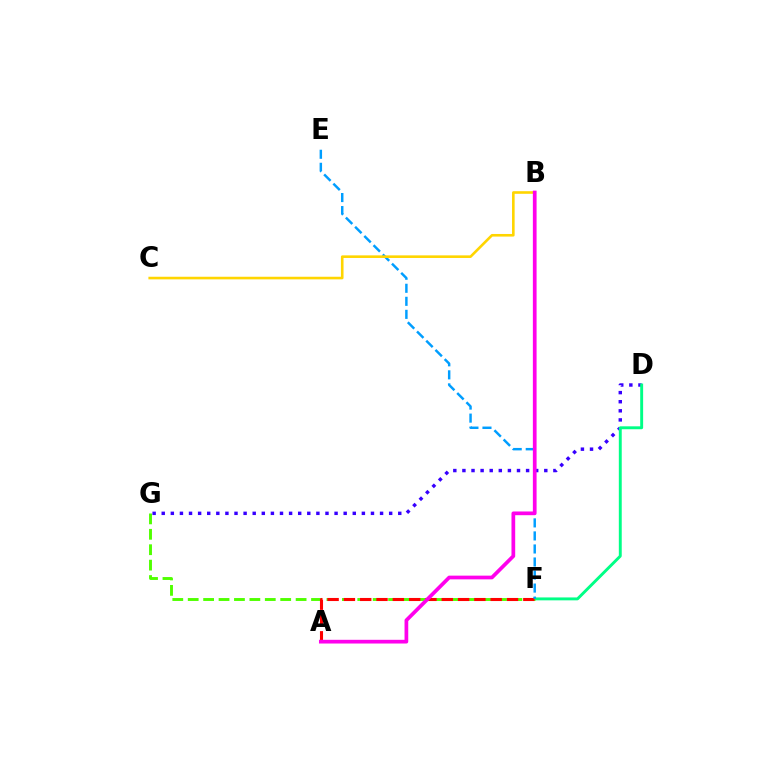{('D', 'G'): [{'color': '#3700ff', 'line_style': 'dotted', 'thickness': 2.47}], ('D', 'F'): [{'color': '#00ff86', 'line_style': 'solid', 'thickness': 2.1}], ('F', 'G'): [{'color': '#4fff00', 'line_style': 'dashed', 'thickness': 2.09}], ('A', 'F'): [{'color': '#ff0000', 'line_style': 'dashed', 'thickness': 2.22}], ('E', 'F'): [{'color': '#009eff', 'line_style': 'dashed', 'thickness': 1.77}], ('B', 'C'): [{'color': '#ffd500', 'line_style': 'solid', 'thickness': 1.88}], ('A', 'B'): [{'color': '#ff00ed', 'line_style': 'solid', 'thickness': 2.68}]}